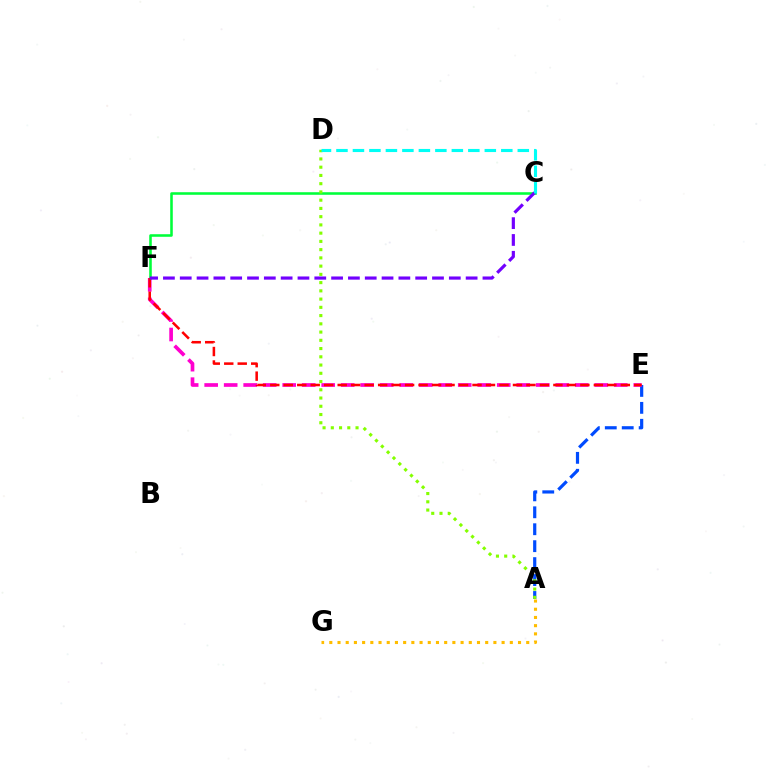{('A', 'E'): [{'color': '#004bff', 'line_style': 'dashed', 'thickness': 2.3}], ('E', 'F'): [{'color': '#ff00cf', 'line_style': 'dashed', 'thickness': 2.65}, {'color': '#ff0000', 'line_style': 'dashed', 'thickness': 1.83}], ('C', 'F'): [{'color': '#00ff39', 'line_style': 'solid', 'thickness': 1.84}, {'color': '#7200ff', 'line_style': 'dashed', 'thickness': 2.28}], ('A', 'D'): [{'color': '#84ff00', 'line_style': 'dotted', 'thickness': 2.24}], ('A', 'G'): [{'color': '#ffbd00', 'line_style': 'dotted', 'thickness': 2.23}], ('C', 'D'): [{'color': '#00fff6', 'line_style': 'dashed', 'thickness': 2.24}]}